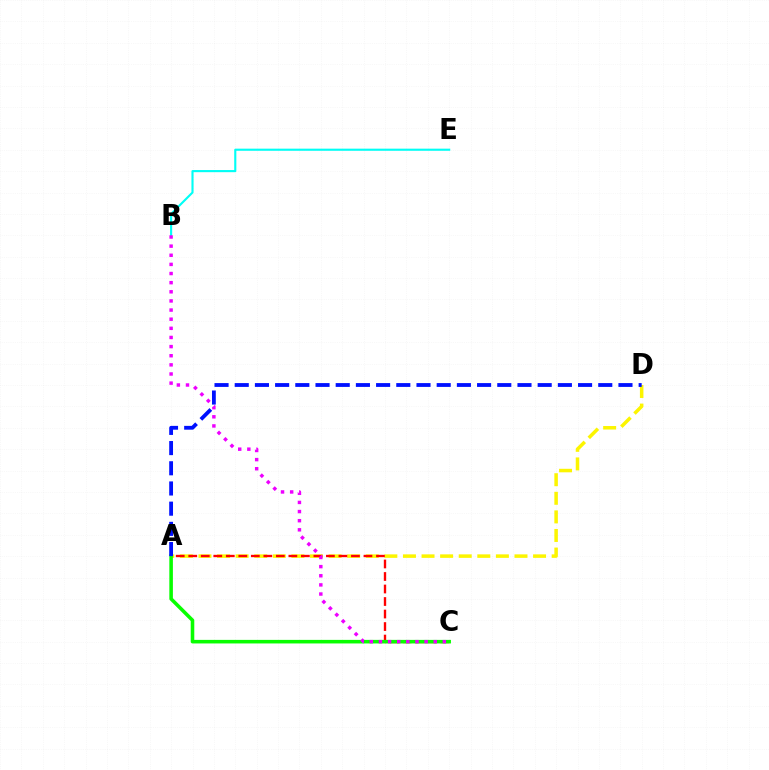{('A', 'D'): [{'color': '#fcf500', 'line_style': 'dashed', 'thickness': 2.53}, {'color': '#0010ff', 'line_style': 'dashed', 'thickness': 2.74}], ('B', 'E'): [{'color': '#00fff6', 'line_style': 'solid', 'thickness': 1.53}], ('A', 'C'): [{'color': '#ff0000', 'line_style': 'dashed', 'thickness': 1.7}, {'color': '#08ff00', 'line_style': 'solid', 'thickness': 2.57}], ('B', 'C'): [{'color': '#ee00ff', 'line_style': 'dotted', 'thickness': 2.48}]}